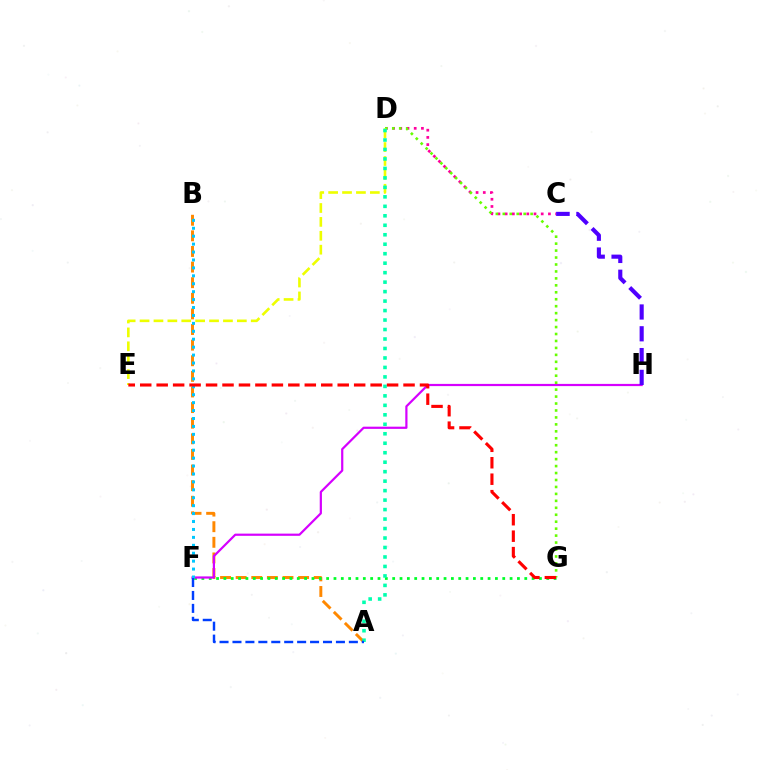{('A', 'B'): [{'color': '#ff8800', 'line_style': 'dashed', 'thickness': 2.12}], ('F', 'G'): [{'color': '#00ff27', 'line_style': 'dotted', 'thickness': 1.99}], ('C', 'D'): [{'color': '#ff00a0', 'line_style': 'dotted', 'thickness': 1.96}], ('F', 'H'): [{'color': '#d600ff', 'line_style': 'solid', 'thickness': 1.59}], ('B', 'F'): [{'color': '#00c7ff', 'line_style': 'dotted', 'thickness': 2.15}], ('D', 'G'): [{'color': '#66ff00', 'line_style': 'dotted', 'thickness': 1.89}], ('D', 'E'): [{'color': '#eeff00', 'line_style': 'dashed', 'thickness': 1.89}], ('A', 'D'): [{'color': '#00ffaf', 'line_style': 'dotted', 'thickness': 2.57}], ('C', 'H'): [{'color': '#4f00ff', 'line_style': 'dashed', 'thickness': 2.96}], ('A', 'F'): [{'color': '#003fff', 'line_style': 'dashed', 'thickness': 1.76}], ('E', 'G'): [{'color': '#ff0000', 'line_style': 'dashed', 'thickness': 2.24}]}